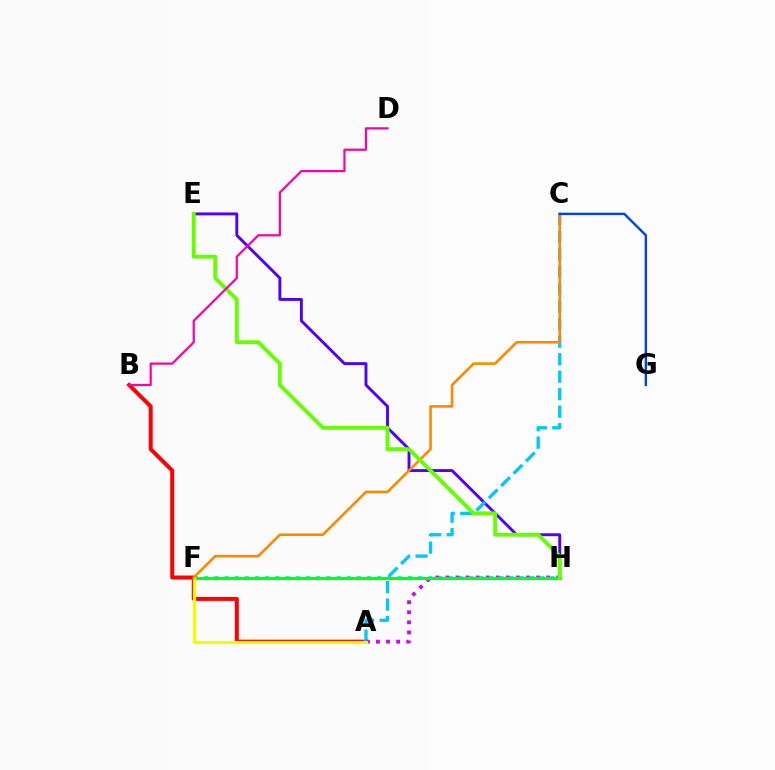{('A', 'B'): [{'color': '#ff0000', 'line_style': 'solid', 'thickness': 2.87}], ('F', 'H'): [{'color': '#00ffaf', 'line_style': 'dotted', 'thickness': 2.77}, {'color': '#00ff27', 'line_style': 'solid', 'thickness': 2.29}], ('E', 'H'): [{'color': '#4f00ff', 'line_style': 'solid', 'thickness': 2.09}, {'color': '#66ff00', 'line_style': 'solid', 'thickness': 2.8}], ('A', 'C'): [{'color': '#00c7ff', 'line_style': 'dashed', 'thickness': 2.38}], ('A', 'H'): [{'color': '#d600ff', 'line_style': 'dotted', 'thickness': 2.74}], ('A', 'F'): [{'color': '#eeff00', 'line_style': 'solid', 'thickness': 2.3}], ('C', 'F'): [{'color': '#ff8800', 'line_style': 'solid', 'thickness': 1.87}], ('C', 'G'): [{'color': '#003fff', 'line_style': 'solid', 'thickness': 1.71}], ('B', 'D'): [{'color': '#ff00a0', 'line_style': 'solid', 'thickness': 1.59}]}